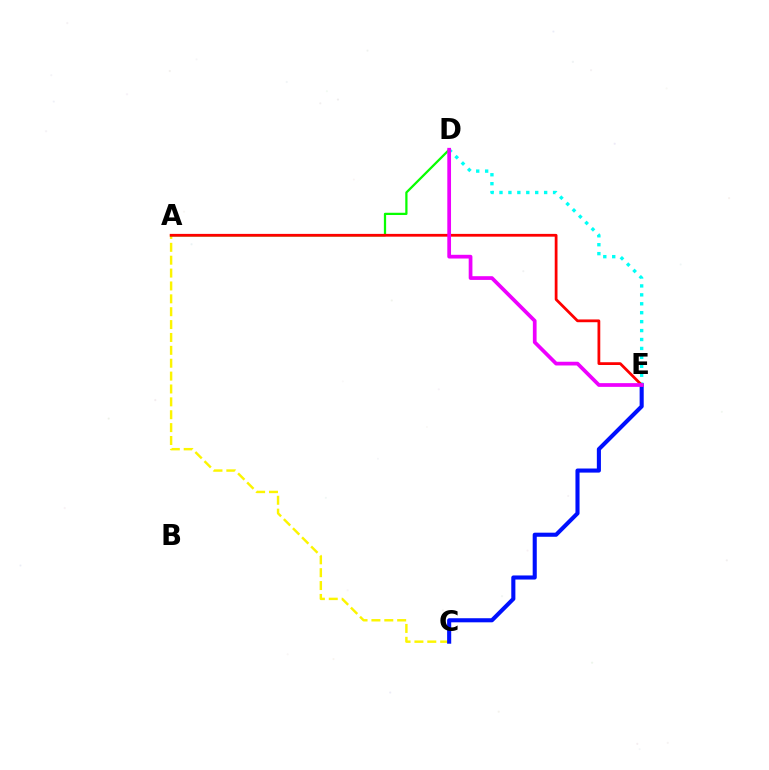{('A', 'C'): [{'color': '#fcf500', 'line_style': 'dashed', 'thickness': 1.75}], ('C', 'E'): [{'color': '#0010ff', 'line_style': 'solid', 'thickness': 2.94}], ('D', 'E'): [{'color': '#00fff6', 'line_style': 'dotted', 'thickness': 2.43}, {'color': '#ee00ff', 'line_style': 'solid', 'thickness': 2.68}], ('A', 'D'): [{'color': '#08ff00', 'line_style': 'solid', 'thickness': 1.62}], ('A', 'E'): [{'color': '#ff0000', 'line_style': 'solid', 'thickness': 2.0}]}